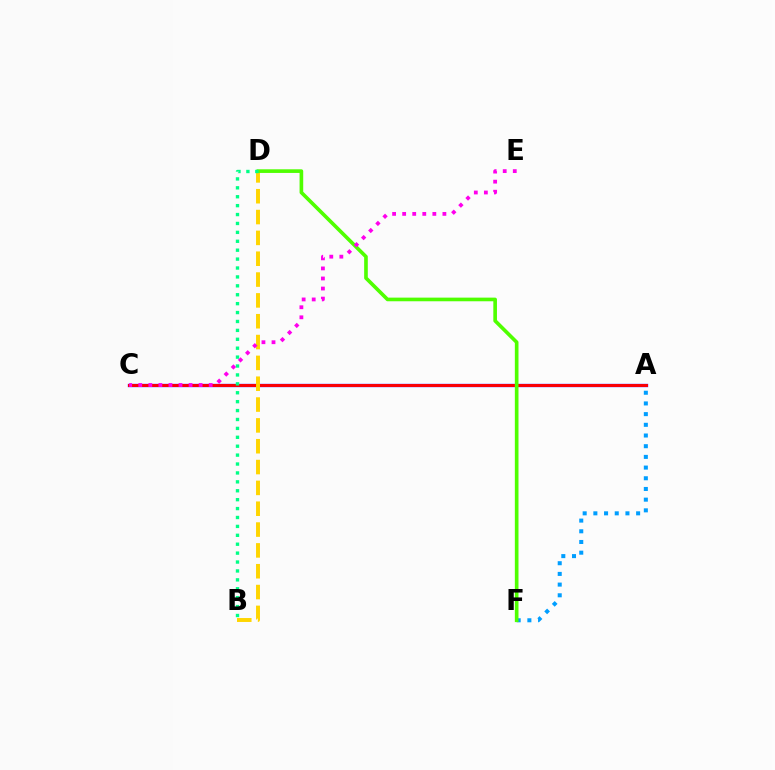{('A', 'C'): [{'color': '#3700ff', 'line_style': 'solid', 'thickness': 2.39}, {'color': '#ff0000', 'line_style': 'solid', 'thickness': 2.09}], ('A', 'F'): [{'color': '#009eff', 'line_style': 'dotted', 'thickness': 2.9}], ('B', 'D'): [{'color': '#ffd500', 'line_style': 'dashed', 'thickness': 2.83}, {'color': '#00ff86', 'line_style': 'dotted', 'thickness': 2.42}], ('D', 'F'): [{'color': '#4fff00', 'line_style': 'solid', 'thickness': 2.62}], ('C', 'E'): [{'color': '#ff00ed', 'line_style': 'dotted', 'thickness': 2.73}]}